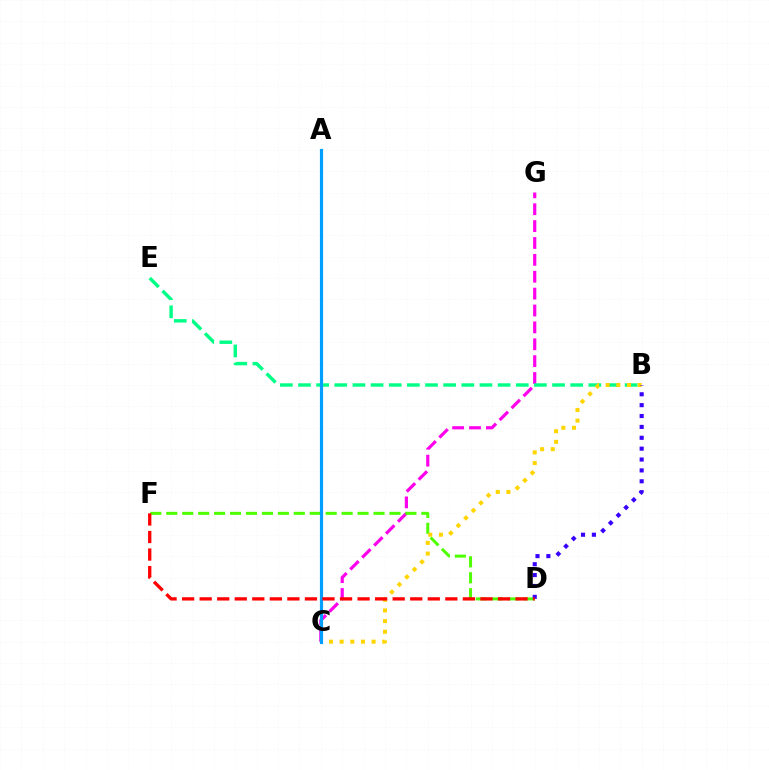{('C', 'G'): [{'color': '#ff00ed', 'line_style': 'dashed', 'thickness': 2.29}], ('B', 'E'): [{'color': '#00ff86', 'line_style': 'dashed', 'thickness': 2.47}], ('D', 'F'): [{'color': '#4fff00', 'line_style': 'dashed', 'thickness': 2.17}, {'color': '#ff0000', 'line_style': 'dashed', 'thickness': 2.38}], ('B', 'C'): [{'color': '#ffd500', 'line_style': 'dotted', 'thickness': 2.9}], ('B', 'D'): [{'color': '#3700ff', 'line_style': 'dotted', 'thickness': 2.96}], ('A', 'C'): [{'color': '#009eff', 'line_style': 'solid', 'thickness': 2.29}]}